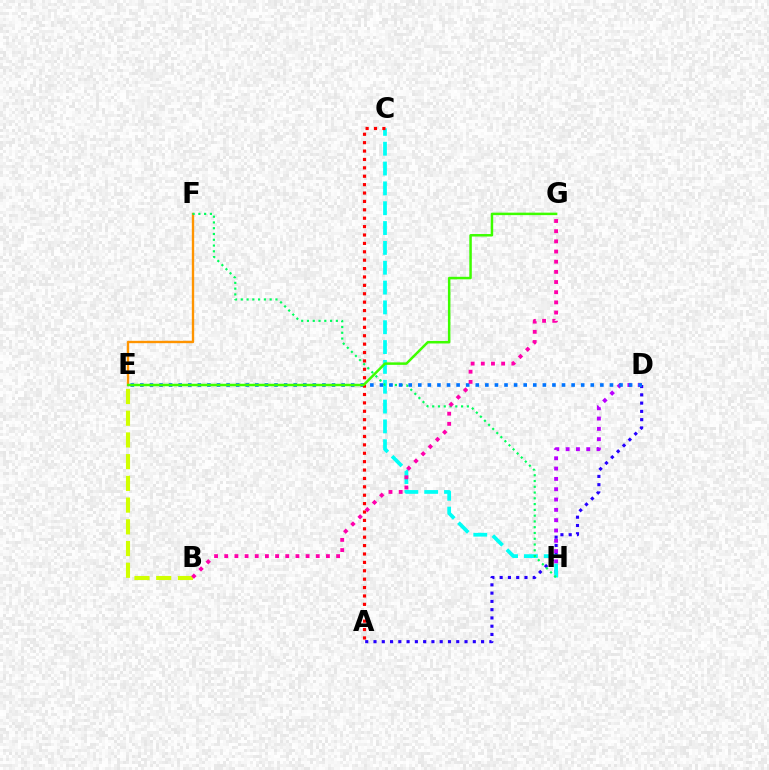{('B', 'E'): [{'color': '#d1ff00', 'line_style': 'dashed', 'thickness': 2.95}], ('A', 'D'): [{'color': '#2500ff', 'line_style': 'dotted', 'thickness': 2.25}], ('E', 'F'): [{'color': '#ff9400', 'line_style': 'solid', 'thickness': 1.7}], ('D', 'H'): [{'color': '#b900ff', 'line_style': 'dotted', 'thickness': 2.8}], ('C', 'H'): [{'color': '#00fff6', 'line_style': 'dashed', 'thickness': 2.69}], ('F', 'H'): [{'color': '#00ff5c', 'line_style': 'dotted', 'thickness': 1.57}], ('D', 'E'): [{'color': '#0074ff', 'line_style': 'dotted', 'thickness': 2.6}], ('A', 'C'): [{'color': '#ff0000', 'line_style': 'dotted', 'thickness': 2.28}], ('B', 'G'): [{'color': '#ff00ac', 'line_style': 'dotted', 'thickness': 2.76}], ('E', 'G'): [{'color': '#3dff00', 'line_style': 'solid', 'thickness': 1.79}]}